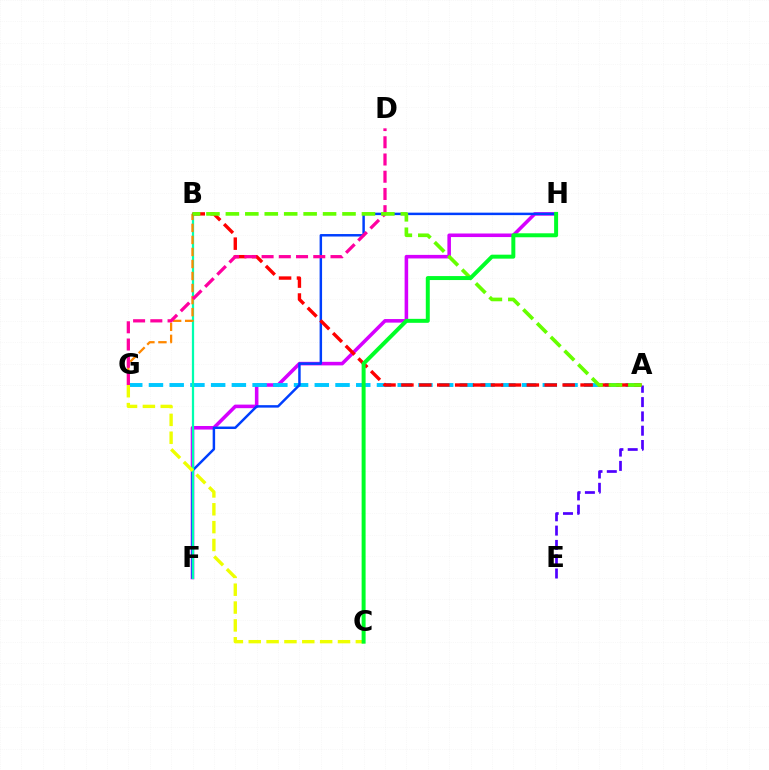{('F', 'H'): [{'color': '#d600ff', 'line_style': 'solid', 'thickness': 2.56}, {'color': '#003fff', 'line_style': 'solid', 'thickness': 1.78}], ('A', 'E'): [{'color': '#4f00ff', 'line_style': 'dashed', 'thickness': 1.94}], ('A', 'G'): [{'color': '#00c7ff', 'line_style': 'dashed', 'thickness': 2.82}], ('B', 'F'): [{'color': '#00ffaf', 'line_style': 'solid', 'thickness': 1.61}], ('B', 'G'): [{'color': '#ff8800', 'line_style': 'dashed', 'thickness': 1.63}], ('A', 'B'): [{'color': '#ff0000', 'line_style': 'dashed', 'thickness': 2.43}, {'color': '#66ff00', 'line_style': 'dashed', 'thickness': 2.64}], ('D', 'G'): [{'color': '#ff00a0', 'line_style': 'dashed', 'thickness': 2.34}], ('C', 'G'): [{'color': '#eeff00', 'line_style': 'dashed', 'thickness': 2.43}], ('C', 'H'): [{'color': '#00ff27', 'line_style': 'solid', 'thickness': 2.86}]}